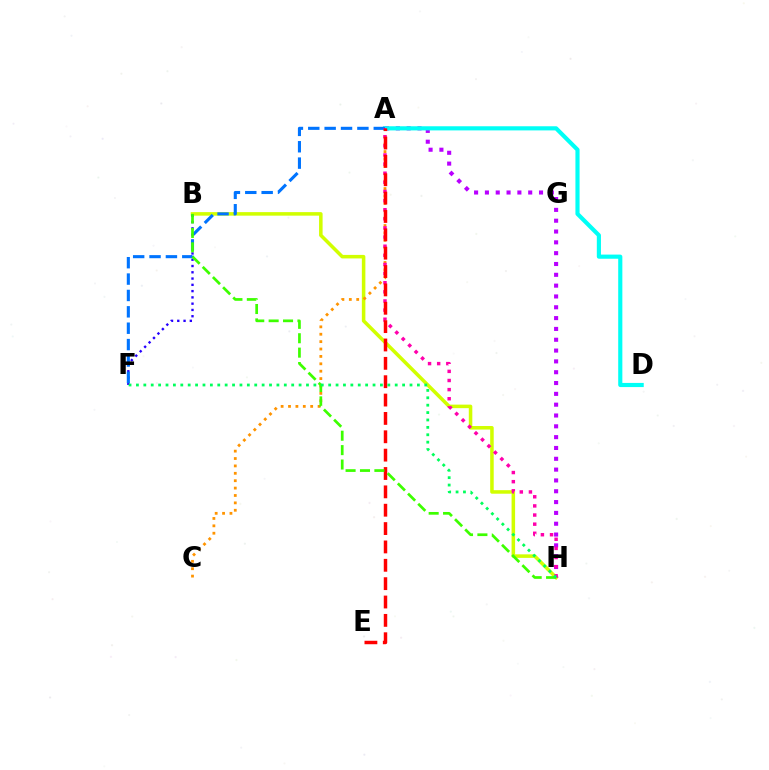{('B', 'H'): [{'color': '#d1ff00', 'line_style': 'solid', 'thickness': 2.54}, {'color': '#3dff00', 'line_style': 'dashed', 'thickness': 1.96}], ('A', 'H'): [{'color': '#b900ff', 'line_style': 'dotted', 'thickness': 2.94}, {'color': '#ff00ac', 'line_style': 'dotted', 'thickness': 2.48}], ('A', 'C'): [{'color': '#ff9400', 'line_style': 'dotted', 'thickness': 2.01}], ('B', 'F'): [{'color': '#2500ff', 'line_style': 'dotted', 'thickness': 1.71}], ('A', 'D'): [{'color': '#00fff6', 'line_style': 'solid', 'thickness': 2.98}], ('A', 'F'): [{'color': '#0074ff', 'line_style': 'dashed', 'thickness': 2.22}], ('A', 'E'): [{'color': '#ff0000', 'line_style': 'dashed', 'thickness': 2.49}], ('F', 'H'): [{'color': '#00ff5c', 'line_style': 'dotted', 'thickness': 2.01}]}